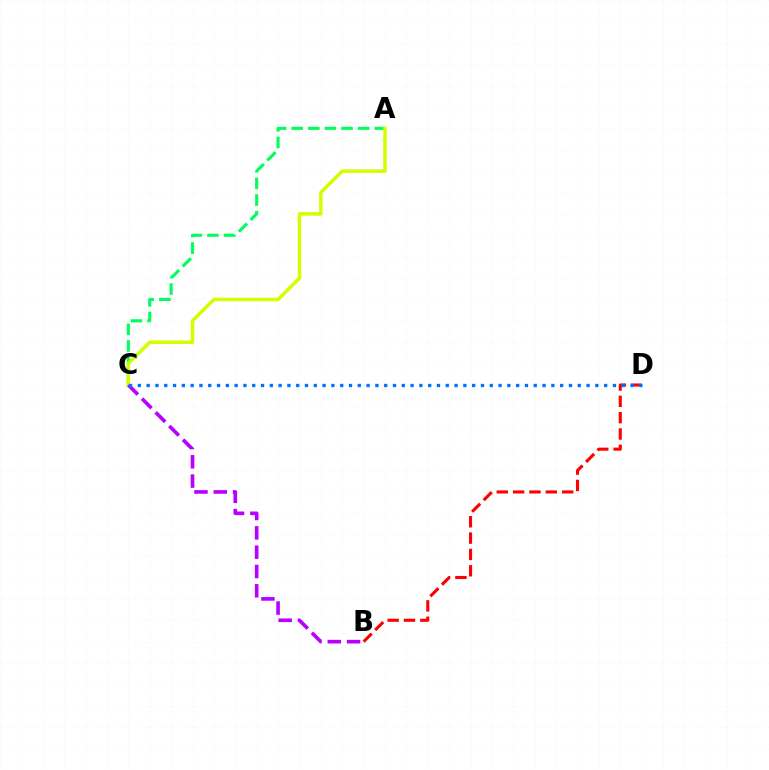{('B', 'D'): [{'color': '#ff0000', 'line_style': 'dashed', 'thickness': 2.22}], ('A', 'C'): [{'color': '#00ff5c', 'line_style': 'dashed', 'thickness': 2.26}, {'color': '#d1ff00', 'line_style': 'solid', 'thickness': 2.53}], ('B', 'C'): [{'color': '#b900ff', 'line_style': 'dashed', 'thickness': 2.62}], ('C', 'D'): [{'color': '#0074ff', 'line_style': 'dotted', 'thickness': 2.39}]}